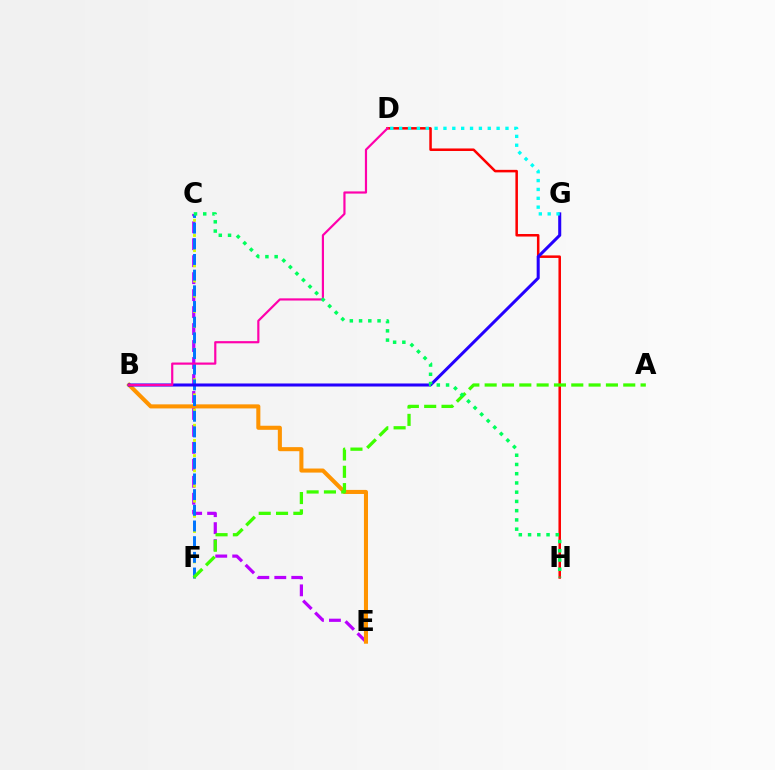{('C', 'E'): [{'color': '#b900ff', 'line_style': 'dashed', 'thickness': 2.31}], ('D', 'H'): [{'color': '#ff0000', 'line_style': 'solid', 'thickness': 1.82}], ('C', 'F'): [{'color': '#d1ff00', 'line_style': 'dotted', 'thickness': 2.06}, {'color': '#0074ff', 'line_style': 'dashed', 'thickness': 2.13}], ('B', 'E'): [{'color': '#ff9400', 'line_style': 'solid', 'thickness': 2.93}], ('B', 'G'): [{'color': '#2500ff', 'line_style': 'solid', 'thickness': 2.19}], ('D', 'G'): [{'color': '#00fff6', 'line_style': 'dotted', 'thickness': 2.41}], ('B', 'D'): [{'color': '#ff00ac', 'line_style': 'solid', 'thickness': 1.57}], ('A', 'F'): [{'color': '#3dff00', 'line_style': 'dashed', 'thickness': 2.35}], ('C', 'H'): [{'color': '#00ff5c', 'line_style': 'dotted', 'thickness': 2.51}]}